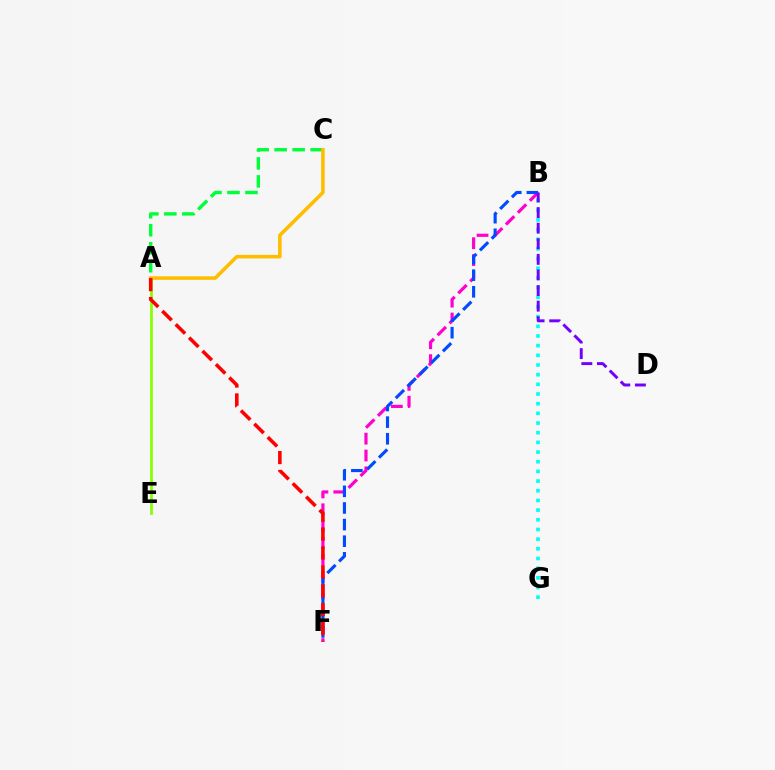{('A', 'E'): [{'color': '#84ff00', 'line_style': 'solid', 'thickness': 1.97}], ('A', 'C'): [{'color': '#00ff39', 'line_style': 'dashed', 'thickness': 2.44}, {'color': '#ffbd00', 'line_style': 'solid', 'thickness': 2.57}], ('B', 'F'): [{'color': '#ff00cf', 'line_style': 'dashed', 'thickness': 2.29}, {'color': '#004bff', 'line_style': 'dashed', 'thickness': 2.26}], ('B', 'G'): [{'color': '#00fff6', 'line_style': 'dotted', 'thickness': 2.63}], ('A', 'F'): [{'color': '#ff0000', 'line_style': 'dashed', 'thickness': 2.57}], ('B', 'D'): [{'color': '#7200ff', 'line_style': 'dashed', 'thickness': 2.12}]}